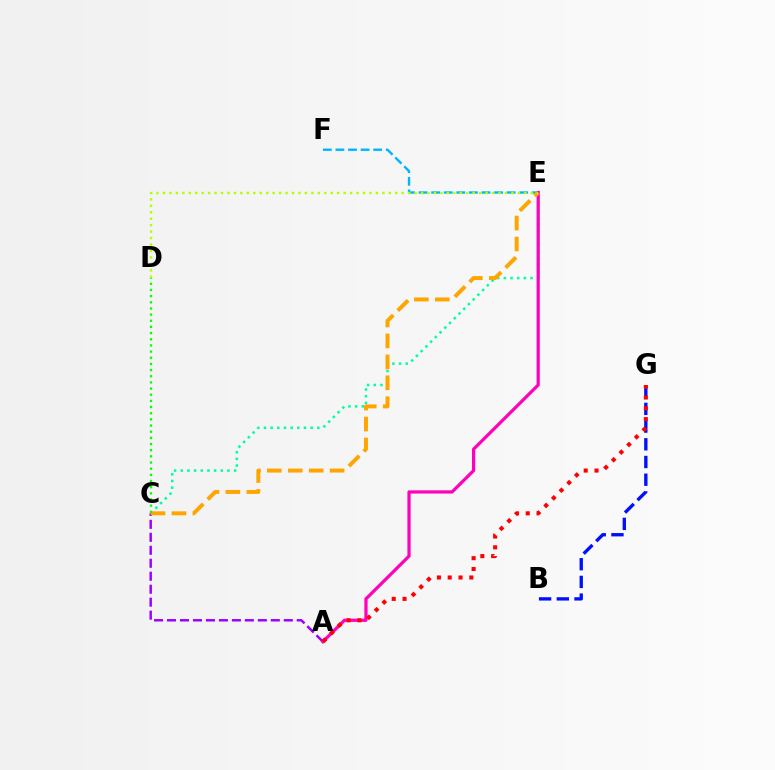{('E', 'F'): [{'color': '#00b5ff', 'line_style': 'dashed', 'thickness': 1.71}], ('A', 'C'): [{'color': '#9b00ff', 'line_style': 'dashed', 'thickness': 1.76}], ('C', 'E'): [{'color': '#00ff9d', 'line_style': 'dotted', 'thickness': 1.81}, {'color': '#ffa500', 'line_style': 'dashed', 'thickness': 2.84}], ('A', 'E'): [{'color': '#ff00bd', 'line_style': 'solid', 'thickness': 2.32}], ('B', 'G'): [{'color': '#0010ff', 'line_style': 'dashed', 'thickness': 2.41}], ('C', 'D'): [{'color': '#08ff00', 'line_style': 'dotted', 'thickness': 1.67}], ('D', 'E'): [{'color': '#b3ff00', 'line_style': 'dotted', 'thickness': 1.75}], ('A', 'G'): [{'color': '#ff0000', 'line_style': 'dotted', 'thickness': 2.93}]}